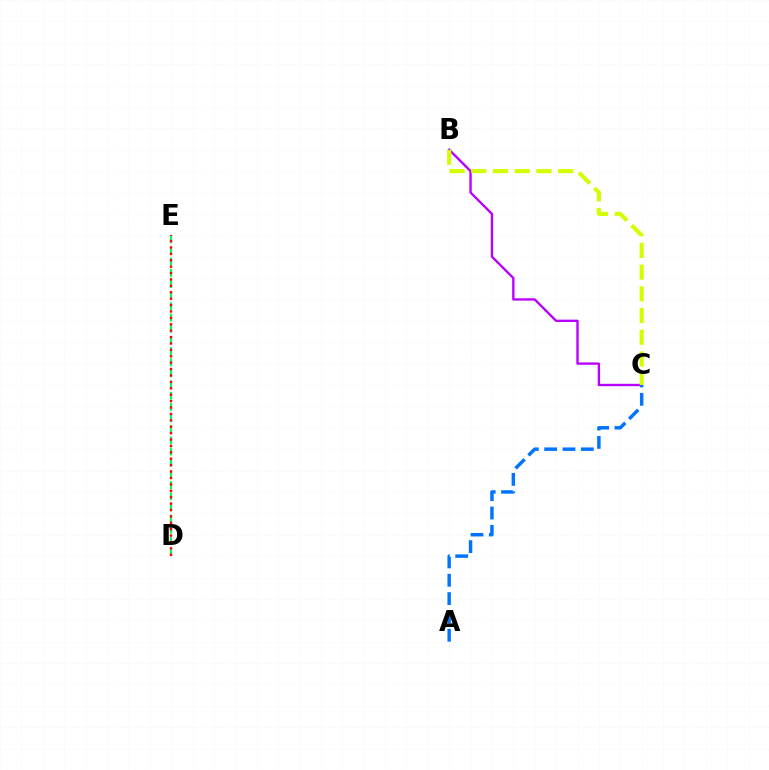{('D', 'E'): [{'color': '#00ff5c', 'line_style': 'dashed', 'thickness': 1.52}, {'color': '#ff0000', 'line_style': 'dotted', 'thickness': 1.74}], ('B', 'C'): [{'color': '#b900ff', 'line_style': 'solid', 'thickness': 1.7}, {'color': '#d1ff00', 'line_style': 'dashed', 'thickness': 2.95}], ('A', 'C'): [{'color': '#0074ff', 'line_style': 'dashed', 'thickness': 2.49}]}